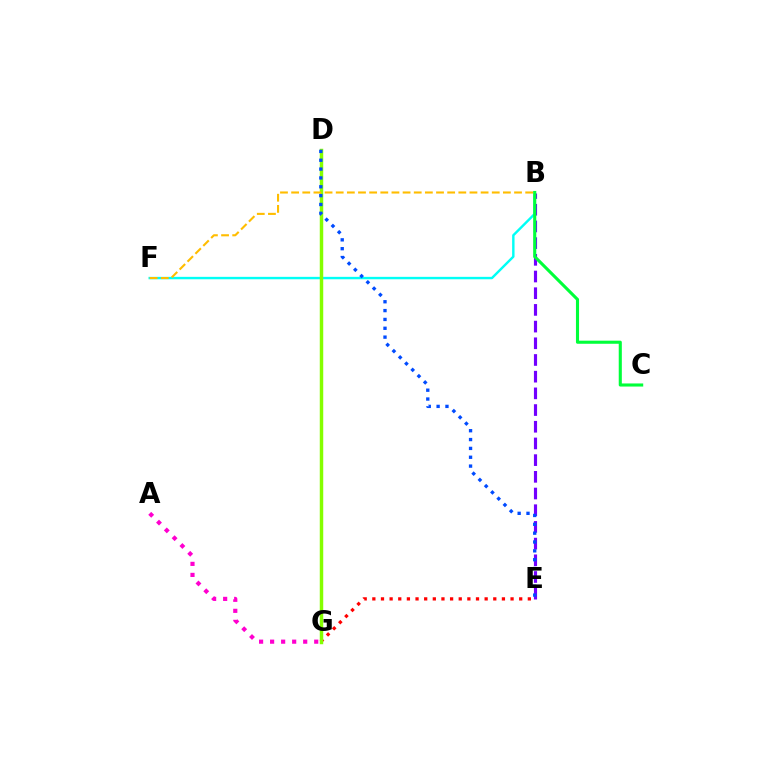{('E', 'G'): [{'color': '#ff0000', 'line_style': 'dotted', 'thickness': 2.35}], ('B', 'E'): [{'color': '#7200ff', 'line_style': 'dashed', 'thickness': 2.27}], ('A', 'G'): [{'color': '#ff00cf', 'line_style': 'dotted', 'thickness': 3.0}], ('B', 'F'): [{'color': '#00fff6', 'line_style': 'solid', 'thickness': 1.74}, {'color': '#ffbd00', 'line_style': 'dashed', 'thickness': 1.51}], ('D', 'G'): [{'color': '#84ff00', 'line_style': 'solid', 'thickness': 2.5}], ('D', 'E'): [{'color': '#004bff', 'line_style': 'dotted', 'thickness': 2.4}], ('B', 'C'): [{'color': '#00ff39', 'line_style': 'solid', 'thickness': 2.23}]}